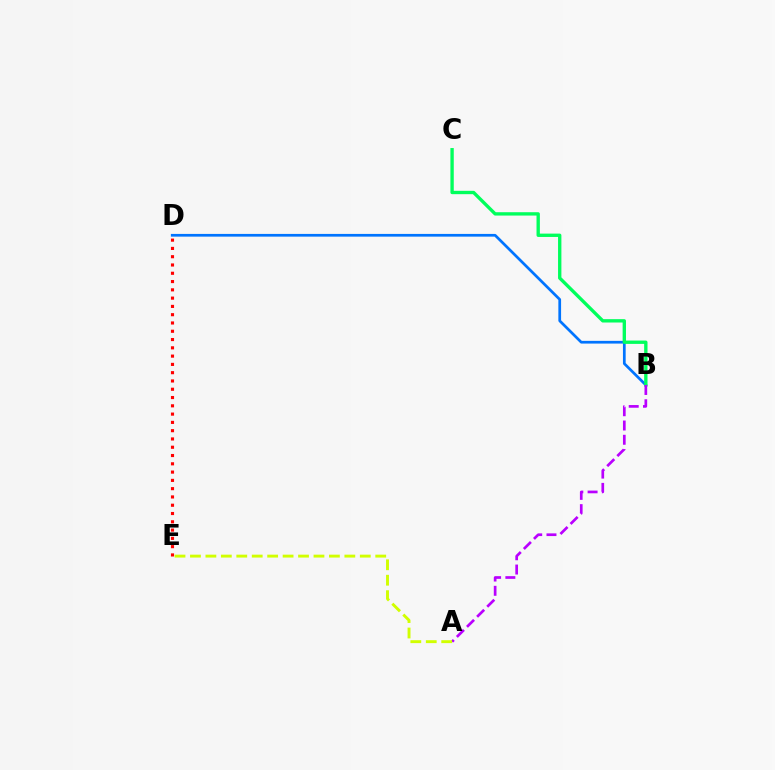{('B', 'D'): [{'color': '#0074ff', 'line_style': 'solid', 'thickness': 1.96}], ('D', 'E'): [{'color': '#ff0000', 'line_style': 'dotted', 'thickness': 2.25}], ('B', 'C'): [{'color': '#00ff5c', 'line_style': 'solid', 'thickness': 2.41}], ('A', 'B'): [{'color': '#b900ff', 'line_style': 'dashed', 'thickness': 1.94}], ('A', 'E'): [{'color': '#d1ff00', 'line_style': 'dashed', 'thickness': 2.1}]}